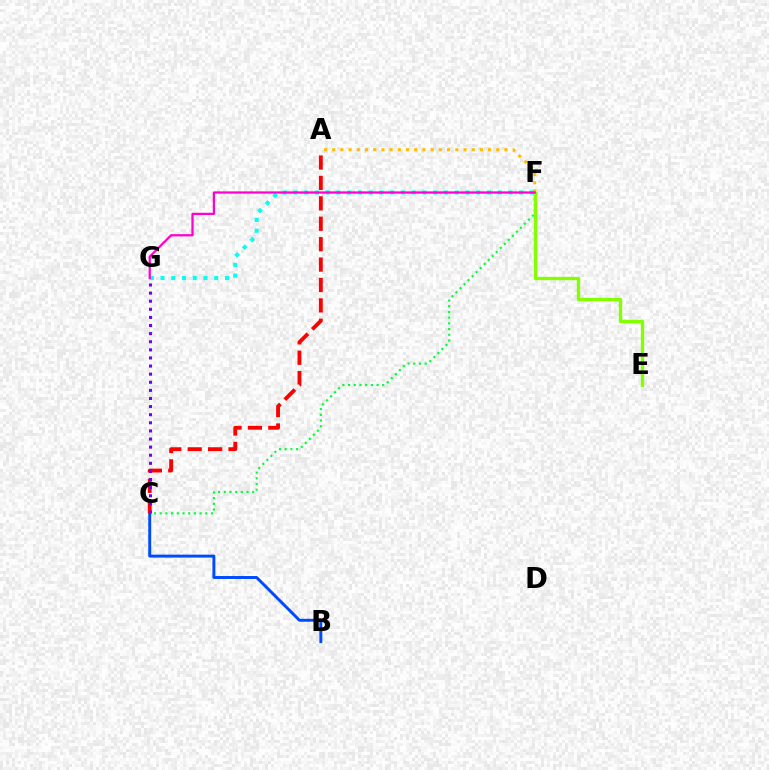{('C', 'F'): [{'color': '#00ff39', 'line_style': 'dotted', 'thickness': 1.55}], ('B', 'C'): [{'color': '#004bff', 'line_style': 'solid', 'thickness': 2.12}], ('A', 'F'): [{'color': '#ffbd00', 'line_style': 'dotted', 'thickness': 2.23}], ('A', 'C'): [{'color': '#ff0000', 'line_style': 'dashed', 'thickness': 2.77}], ('E', 'F'): [{'color': '#84ff00', 'line_style': 'solid', 'thickness': 2.41}], ('C', 'G'): [{'color': '#7200ff', 'line_style': 'dotted', 'thickness': 2.2}], ('F', 'G'): [{'color': '#00fff6', 'line_style': 'dotted', 'thickness': 2.92}, {'color': '#ff00cf', 'line_style': 'solid', 'thickness': 1.62}]}